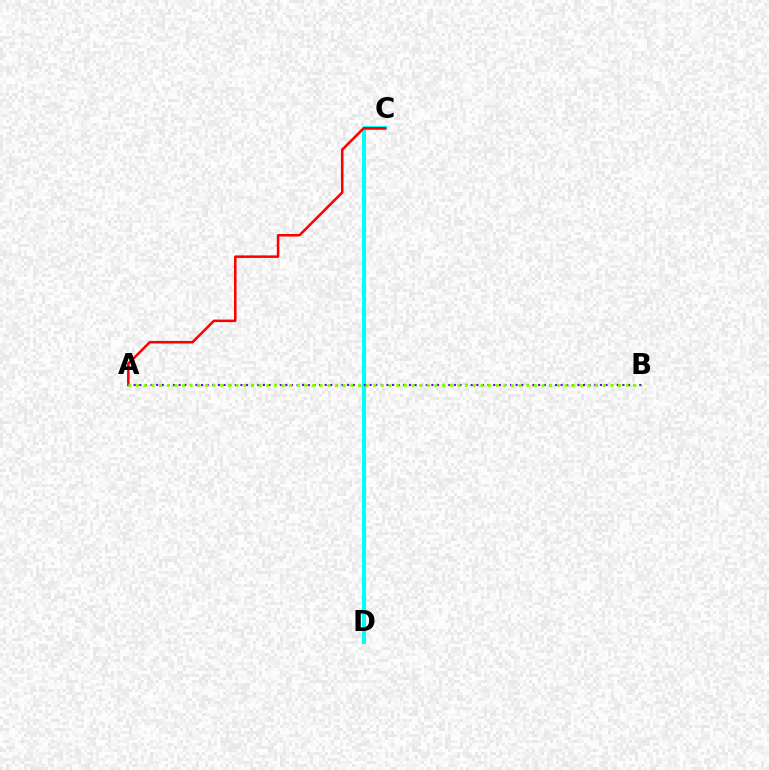{('C', 'D'): [{'color': '#00fff6', 'line_style': 'solid', 'thickness': 2.92}], ('A', 'C'): [{'color': '#ff0000', 'line_style': 'solid', 'thickness': 1.83}], ('A', 'B'): [{'color': '#7200ff', 'line_style': 'dotted', 'thickness': 1.53}, {'color': '#84ff00', 'line_style': 'dotted', 'thickness': 2.08}]}